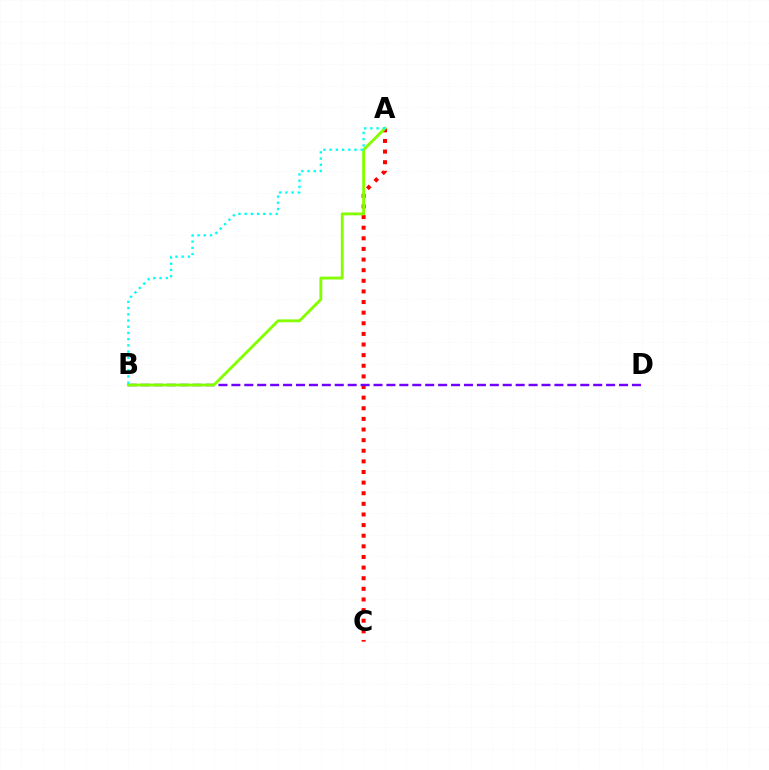{('A', 'C'): [{'color': '#ff0000', 'line_style': 'dotted', 'thickness': 2.89}], ('B', 'D'): [{'color': '#7200ff', 'line_style': 'dashed', 'thickness': 1.76}], ('A', 'B'): [{'color': '#84ff00', 'line_style': 'solid', 'thickness': 2.06}, {'color': '#00fff6', 'line_style': 'dotted', 'thickness': 1.69}]}